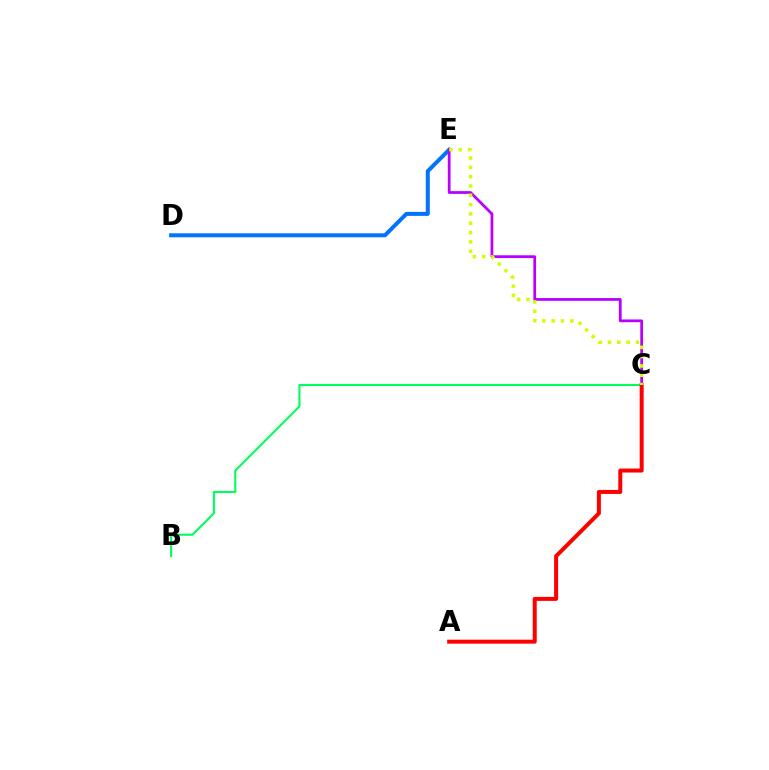{('D', 'E'): [{'color': '#0074ff', 'line_style': 'solid', 'thickness': 2.87}], ('C', 'E'): [{'color': '#b900ff', 'line_style': 'solid', 'thickness': 1.98}, {'color': '#d1ff00', 'line_style': 'dotted', 'thickness': 2.53}], ('B', 'C'): [{'color': '#00ff5c', 'line_style': 'solid', 'thickness': 1.52}], ('A', 'C'): [{'color': '#ff0000', 'line_style': 'solid', 'thickness': 2.87}]}